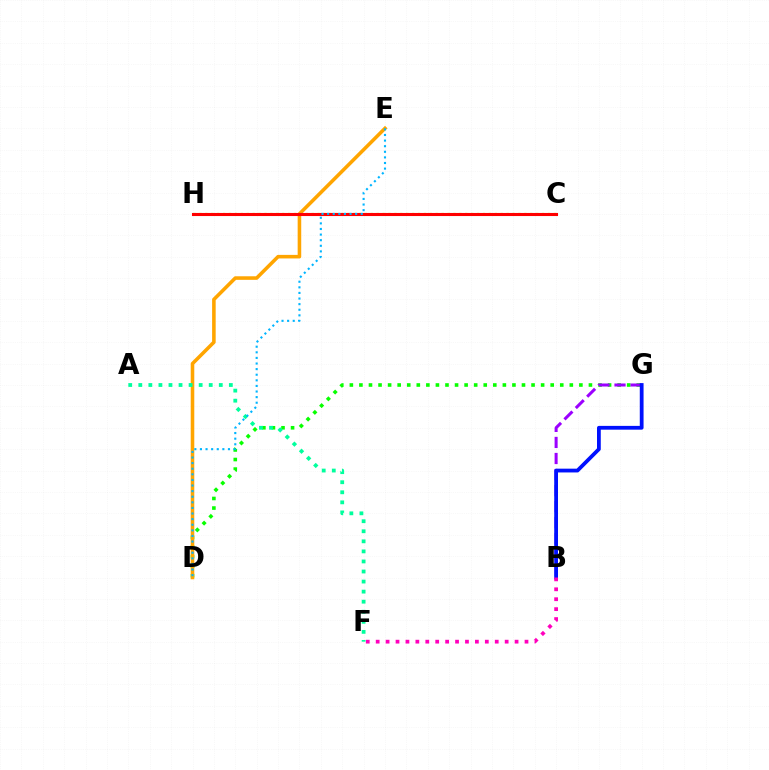{('C', 'H'): [{'color': '#b3ff00', 'line_style': 'dotted', 'thickness': 1.6}, {'color': '#ff0000', 'line_style': 'solid', 'thickness': 2.22}], ('D', 'G'): [{'color': '#08ff00', 'line_style': 'dotted', 'thickness': 2.6}], ('B', 'G'): [{'color': '#9b00ff', 'line_style': 'dashed', 'thickness': 2.18}, {'color': '#0010ff', 'line_style': 'solid', 'thickness': 2.72}], ('D', 'E'): [{'color': '#ffa500', 'line_style': 'solid', 'thickness': 2.57}, {'color': '#00b5ff', 'line_style': 'dotted', 'thickness': 1.52}], ('B', 'F'): [{'color': '#ff00bd', 'line_style': 'dotted', 'thickness': 2.7}], ('A', 'F'): [{'color': '#00ff9d', 'line_style': 'dotted', 'thickness': 2.73}]}